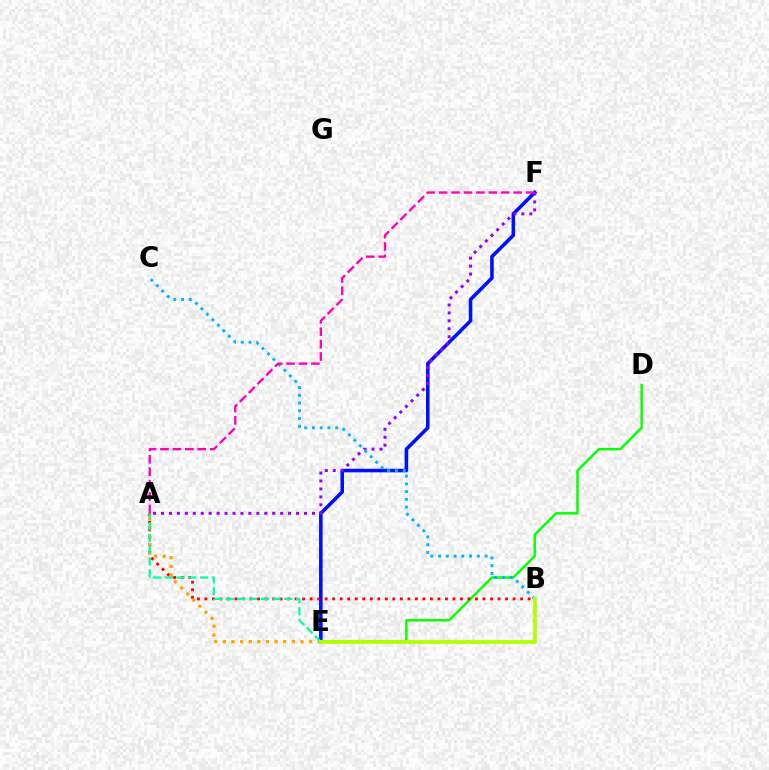{('E', 'F'): [{'color': '#0010ff', 'line_style': 'solid', 'thickness': 2.57}], ('D', 'E'): [{'color': '#08ff00', 'line_style': 'solid', 'thickness': 1.76}], ('A', 'B'): [{'color': '#ff0000', 'line_style': 'dotted', 'thickness': 2.04}], ('A', 'E'): [{'color': '#ffa500', 'line_style': 'dotted', 'thickness': 2.34}, {'color': '#00ff9d', 'line_style': 'dashed', 'thickness': 1.59}], ('A', 'F'): [{'color': '#9b00ff', 'line_style': 'dotted', 'thickness': 2.16}, {'color': '#ff00bd', 'line_style': 'dashed', 'thickness': 1.69}], ('B', 'C'): [{'color': '#00b5ff', 'line_style': 'dotted', 'thickness': 2.1}], ('B', 'E'): [{'color': '#b3ff00', 'line_style': 'solid', 'thickness': 2.68}]}